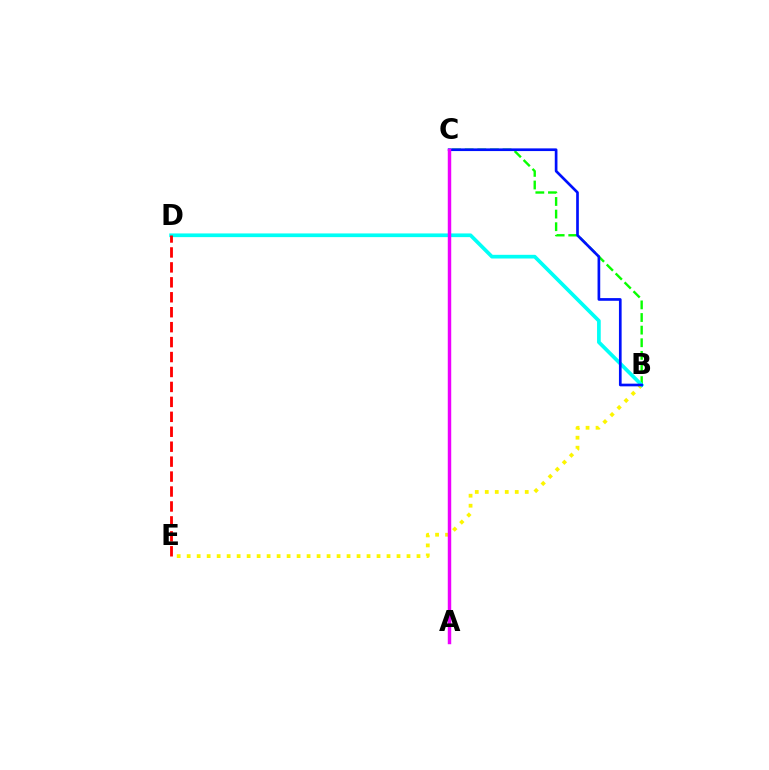{('B', 'C'): [{'color': '#08ff00', 'line_style': 'dashed', 'thickness': 1.71}, {'color': '#0010ff', 'line_style': 'solid', 'thickness': 1.93}], ('B', 'E'): [{'color': '#fcf500', 'line_style': 'dotted', 'thickness': 2.71}], ('B', 'D'): [{'color': '#00fff6', 'line_style': 'solid', 'thickness': 2.66}], ('A', 'C'): [{'color': '#ee00ff', 'line_style': 'solid', 'thickness': 2.49}], ('D', 'E'): [{'color': '#ff0000', 'line_style': 'dashed', 'thickness': 2.03}]}